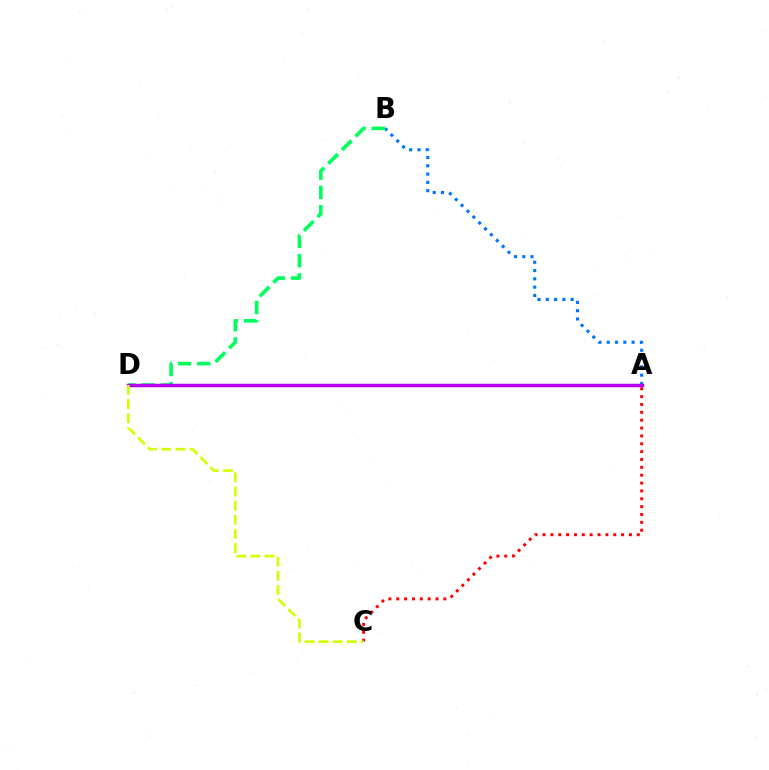{('A', 'B'): [{'color': '#0074ff', 'line_style': 'dotted', 'thickness': 2.25}], ('B', 'D'): [{'color': '#00ff5c', 'line_style': 'dashed', 'thickness': 2.62}], ('A', 'D'): [{'color': '#b900ff', 'line_style': 'solid', 'thickness': 2.5}], ('A', 'C'): [{'color': '#ff0000', 'line_style': 'dotted', 'thickness': 2.14}], ('C', 'D'): [{'color': '#d1ff00', 'line_style': 'dashed', 'thickness': 1.92}]}